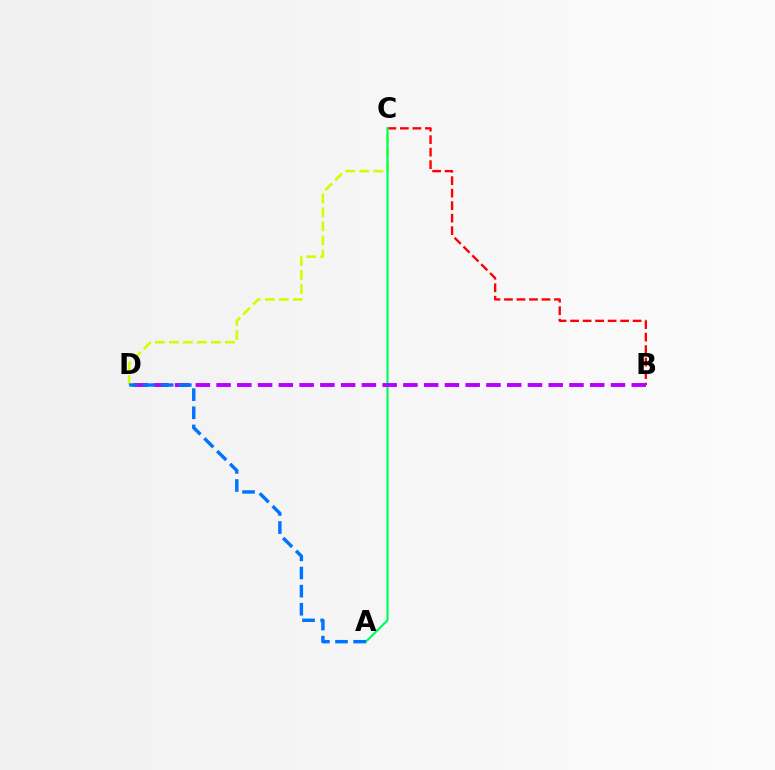{('C', 'D'): [{'color': '#d1ff00', 'line_style': 'dashed', 'thickness': 1.9}], ('B', 'C'): [{'color': '#ff0000', 'line_style': 'dashed', 'thickness': 1.7}], ('A', 'C'): [{'color': '#00ff5c', 'line_style': 'solid', 'thickness': 1.59}], ('B', 'D'): [{'color': '#b900ff', 'line_style': 'dashed', 'thickness': 2.82}], ('A', 'D'): [{'color': '#0074ff', 'line_style': 'dashed', 'thickness': 2.46}]}